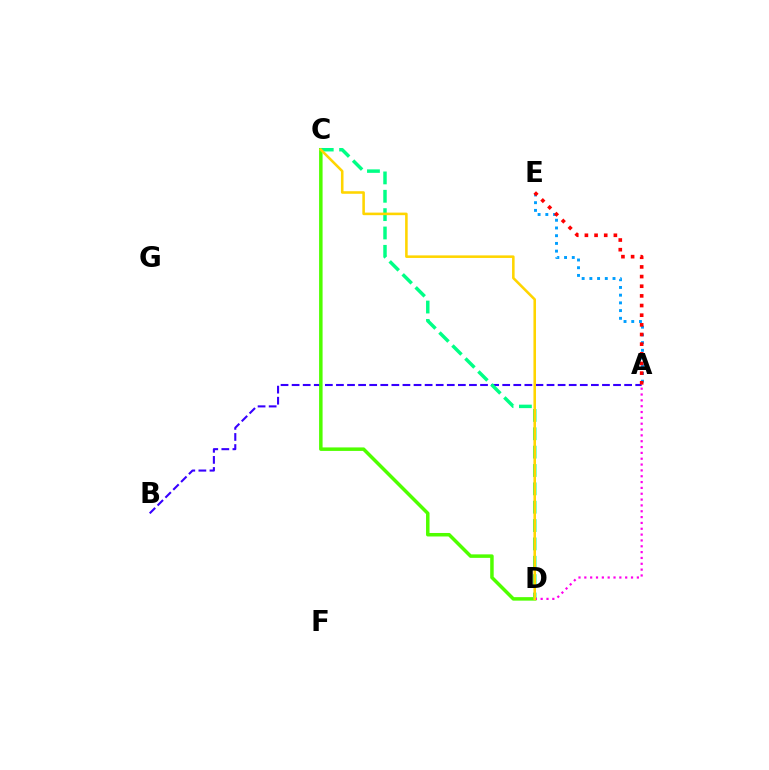{('A', 'B'): [{'color': '#3700ff', 'line_style': 'dashed', 'thickness': 1.51}], ('A', 'E'): [{'color': '#009eff', 'line_style': 'dotted', 'thickness': 2.1}, {'color': '#ff0000', 'line_style': 'dotted', 'thickness': 2.62}], ('C', 'D'): [{'color': '#4fff00', 'line_style': 'solid', 'thickness': 2.52}, {'color': '#00ff86', 'line_style': 'dashed', 'thickness': 2.49}, {'color': '#ffd500', 'line_style': 'solid', 'thickness': 1.85}], ('A', 'D'): [{'color': '#ff00ed', 'line_style': 'dotted', 'thickness': 1.59}]}